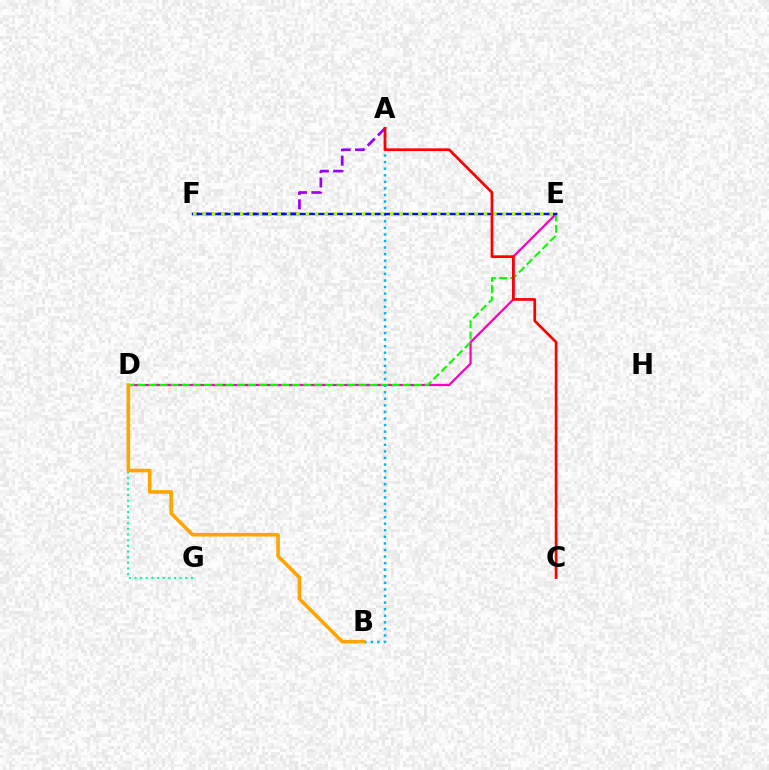{('D', 'E'): [{'color': '#ff00bd', 'line_style': 'solid', 'thickness': 1.65}, {'color': '#08ff00', 'line_style': 'dashed', 'thickness': 1.5}], ('D', 'G'): [{'color': '#00ff9d', 'line_style': 'dotted', 'thickness': 1.54}], ('A', 'B'): [{'color': '#00b5ff', 'line_style': 'dotted', 'thickness': 1.79}], ('A', 'F'): [{'color': '#9b00ff', 'line_style': 'dashed', 'thickness': 1.96}], ('E', 'F'): [{'color': '#0010ff', 'line_style': 'solid', 'thickness': 1.74}, {'color': '#b3ff00', 'line_style': 'dotted', 'thickness': 2.55}], ('A', 'C'): [{'color': '#ff0000', 'line_style': 'solid', 'thickness': 1.95}], ('B', 'D'): [{'color': '#ffa500', 'line_style': 'solid', 'thickness': 2.6}]}